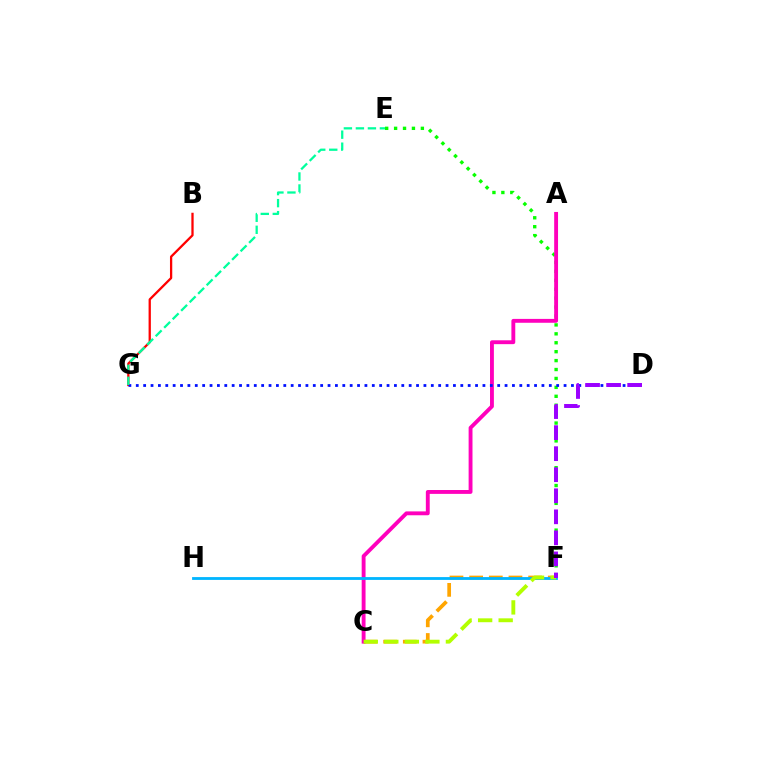{('B', 'G'): [{'color': '#ff0000', 'line_style': 'solid', 'thickness': 1.64}], ('E', 'F'): [{'color': '#08ff00', 'line_style': 'dotted', 'thickness': 2.42}], ('C', 'F'): [{'color': '#ffa500', 'line_style': 'dashed', 'thickness': 2.67}, {'color': '#b3ff00', 'line_style': 'dashed', 'thickness': 2.79}], ('A', 'C'): [{'color': '#ff00bd', 'line_style': 'solid', 'thickness': 2.78}], ('F', 'H'): [{'color': '#00b5ff', 'line_style': 'solid', 'thickness': 2.02}], ('D', 'G'): [{'color': '#0010ff', 'line_style': 'dotted', 'thickness': 2.0}], ('E', 'G'): [{'color': '#00ff9d', 'line_style': 'dashed', 'thickness': 1.63}], ('D', 'F'): [{'color': '#9b00ff', 'line_style': 'dashed', 'thickness': 2.86}]}